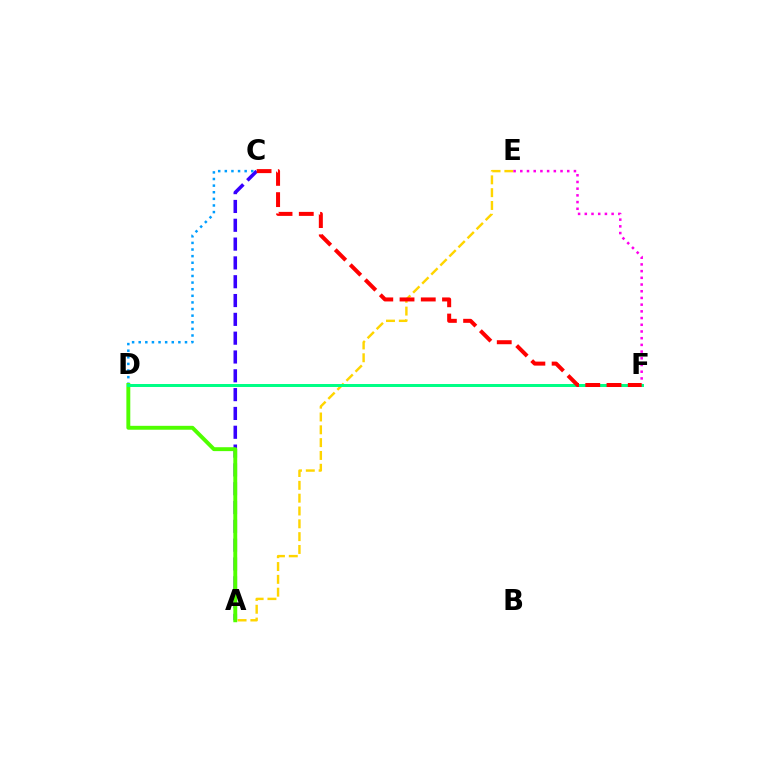{('A', 'E'): [{'color': '#ffd500', 'line_style': 'dashed', 'thickness': 1.74}], ('A', 'C'): [{'color': '#3700ff', 'line_style': 'dashed', 'thickness': 2.56}], ('C', 'D'): [{'color': '#009eff', 'line_style': 'dotted', 'thickness': 1.8}], ('E', 'F'): [{'color': '#ff00ed', 'line_style': 'dotted', 'thickness': 1.82}], ('A', 'D'): [{'color': '#4fff00', 'line_style': 'solid', 'thickness': 2.81}], ('D', 'F'): [{'color': '#00ff86', 'line_style': 'solid', 'thickness': 2.15}], ('C', 'F'): [{'color': '#ff0000', 'line_style': 'dashed', 'thickness': 2.89}]}